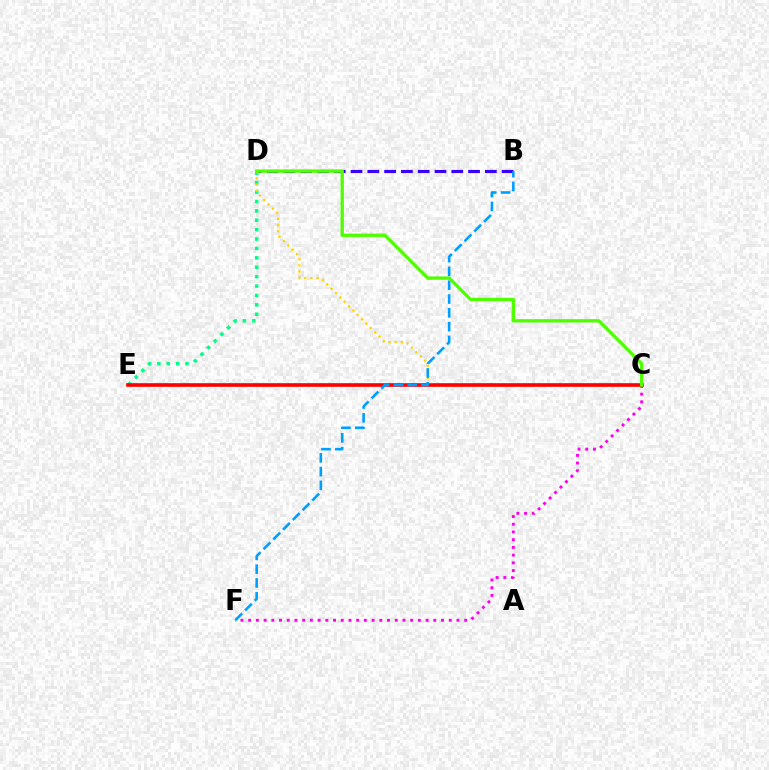{('B', 'D'): [{'color': '#3700ff', 'line_style': 'dashed', 'thickness': 2.28}], ('D', 'E'): [{'color': '#00ff86', 'line_style': 'dotted', 'thickness': 2.55}], ('C', 'F'): [{'color': '#ff00ed', 'line_style': 'dotted', 'thickness': 2.1}], ('C', 'D'): [{'color': '#ffd500', 'line_style': 'dotted', 'thickness': 1.67}, {'color': '#4fff00', 'line_style': 'solid', 'thickness': 2.38}], ('C', 'E'): [{'color': '#ff0000', 'line_style': 'solid', 'thickness': 2.62}], ('B', 'F'): [{'color': '#009eff', 'line_style': 'dashed', 'thickness': 1.87}]}